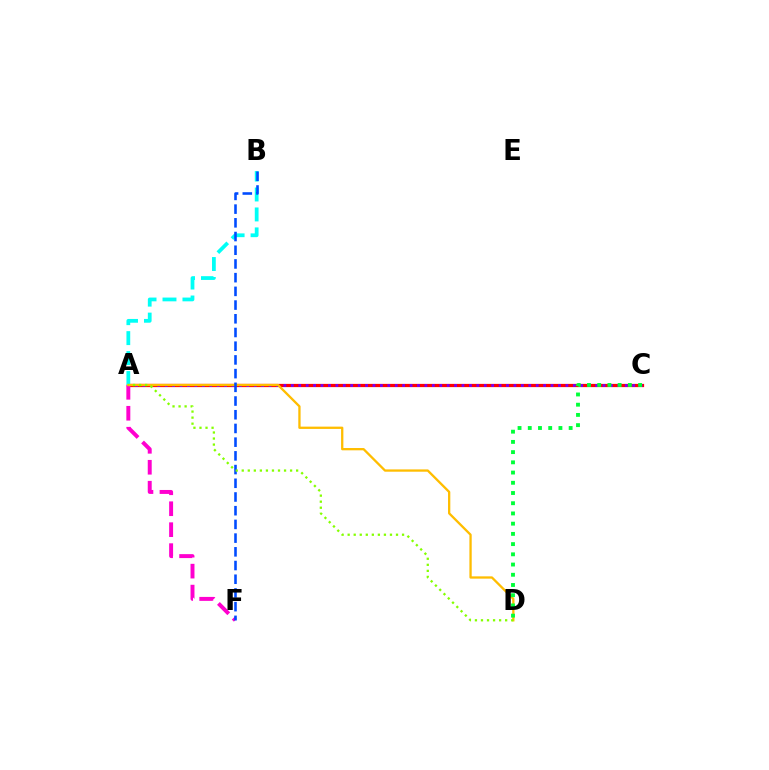{('A', 'C'): [{'color': '#ff0000', 'line_style': 'solid', 'thickness': 2.33}, {'color': '#7200ff', 'line_style': 'dotted', 'thickness': 2.02}], ('A', 'B'): [{'color': '#00fff6', 'line_style': 'dashed', 'thickness': 2.71}], ('A', 'F'): [{'color': '#ff00cf', 'line_style': 'dashed', 'thickness': 2.85}], ('A', 'D'): [{'color': '#ffbd00', 'line_style': 'solid', 'thickness': 1.66}, {'color': '#84ff00', 'line_style': 'dotted', 'thickness': 1.64}], ('C', 'D'): [{'color': '#00ff39', 'line_style': 'dotted', 'thickness': 2.78}], ('B', 'F'): [{'color': '#004bff', 'line_style': 'dashed', 'thickness': 1.86}]}